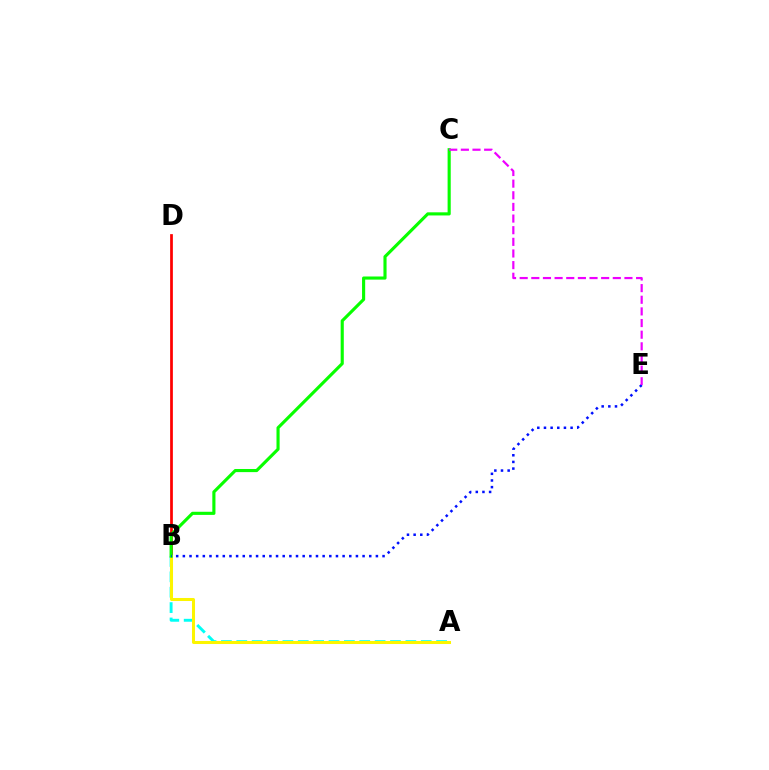{('A', 'B'): [{'color': '#00fff6', 'line_style': 'dashed', 'thickness': 2.09}, {'color': '#fcf500', 'line_style': 'solid', 'thickness': 2.18}], ('B', 'D'): [{'color': '#ff0000', 'line_style': 'solid', 'thickness': 1.97}], ('B', 'C'): [{'color': '#08ff00', 'line_style': 'solid', 'thickness': 2.25}], ('B', 'E'): [{'color': '#0010ff', 'line_style': 'dotted', 'thickness': 1.81}], ('C', 'E'): [{'color': '#ee00ff', 'line_style': 'dashed', 'thickness': 1.58}]}